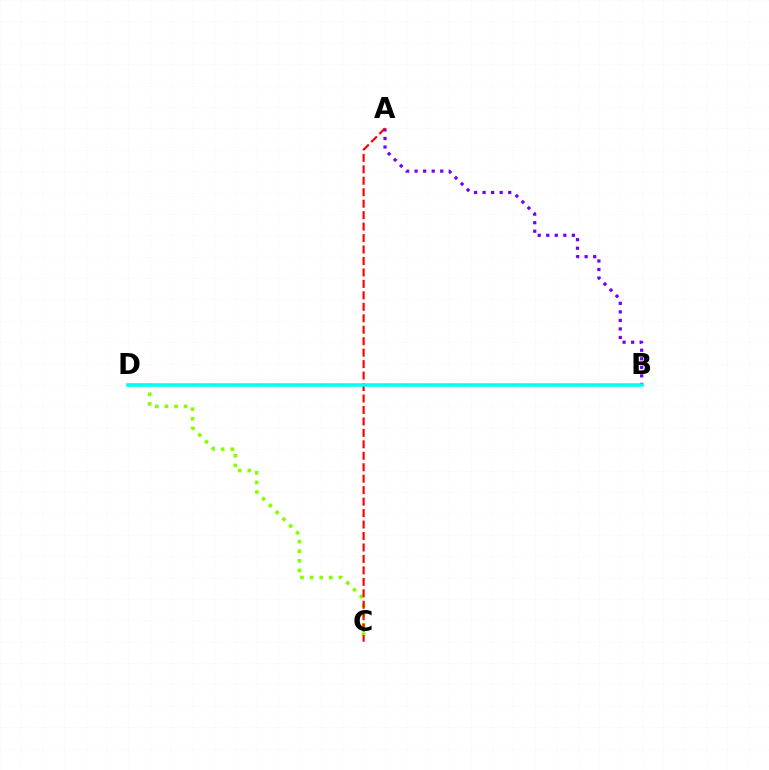{('A', 'B'): [{'color': '#7200ff', 'line_style': 'dotted', 'thickness': 2.32}], ('C', 'D'): [{'color': '#84ff00', 'line_style': 'dotted', 'thickness': 2.61}], ('A', 'C'): [{'color': '#ff0000', 'line_style': 'dashed', 'thickness': 1.56}], ('B', 'D'): [{'color': '#00fff6', 'line_style': 'solid', 'thickness': 2.56}]}